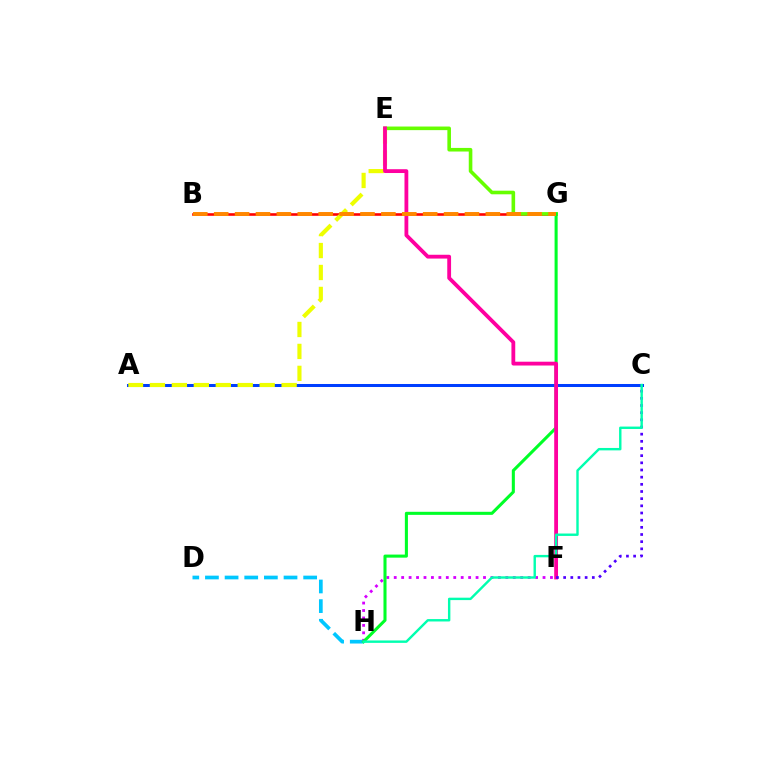{('D', 'H'): [{'color': '#00c7ff', 'line_style': 'dashed', 'thickness': 2.67}], ('B', 'G'): [{'color': '#ff0000', 'line_style': 'solid', 'thickness': 1.88}, {'color': '#ff8800', 'line_style': 'dashed', 'thickness': 2.84}], ('F', 'H'): [{'color': '#d600ff', 'line_style': 'dotted', 'thickness': 2.02}], ('E', 'G'): [{'color': '#66ff00', 'line_style': 'solid', 'thickness': 2.59}], ('A', 'C'): [{'color': '#003fff', 'line_style': 'solid', 'thickness': 2.17}], ('G', 'H'): [{'color': '#00ff27', 'line_style': 'solid', 'thickness': 2.21}], ('A', 'E'): [{'color': '#eeff00', 'line_style': 'dashed', 'thickness': 2.98}], ('E', 'F'): [{'color': '#ff00a0', 'line_style': 'solid', 'thickness': 2.74}], ('C', 'F'): [{'color': '#4f00ff', 'line_style': 'dotted', 'thickness': 1.95}], ('C', 'H'): [{'color': '#00ffaf', 'line_style': 'solid', 'thickness': 1.73}]}